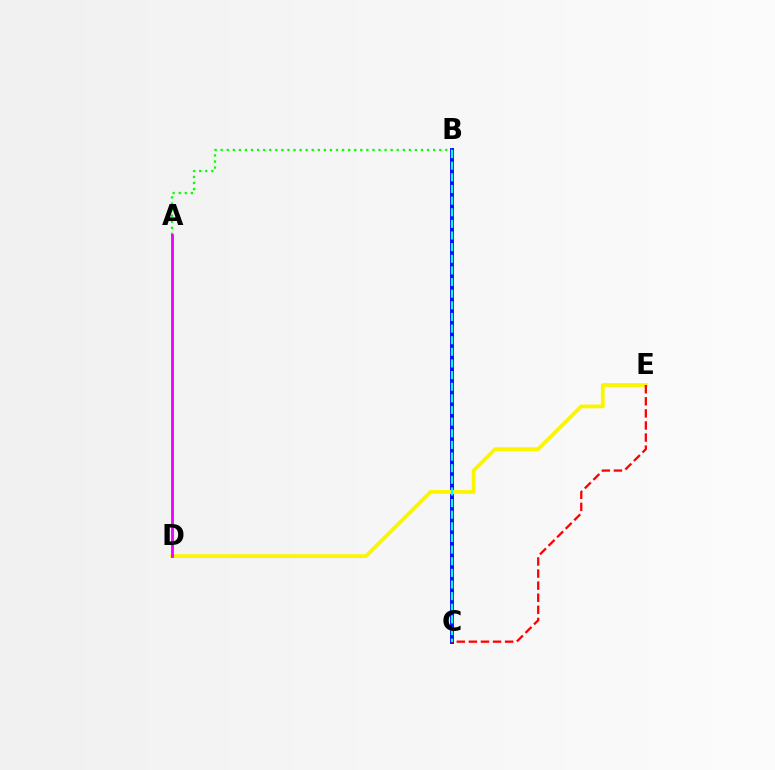{('B', 'C'): [{'color': '#0010ff', 'line_style': 'solid', 'thickness': 2.83}, {'color': '#00fff6', 'line_style': 'dashed', 'thickness': 1.58}], ('D', 'E'): [{'color': '#fcf500', 'line_style': 'solid', 'thickness': 2.75}], ('C', 'E'): [{'color': '#ff0000', 'line_style': 'dashed', 'thickness': 1.64}], ('A', 'B'): [{'color': '#08ff00', 'line_style': 'dotted', 'thickness': 1.65}], ('A', 'D'): [{'color': '#ee00ff', 'line_style': 'solid', 'thickness': 2.05}]}